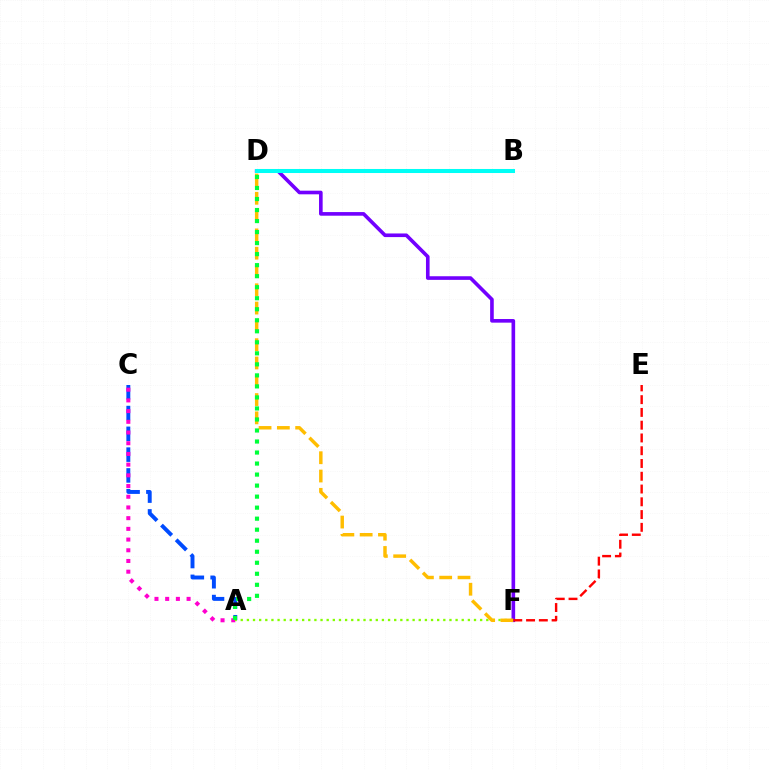{('A', 'C'): [{'color': '#004bff', 'line_style': 'dashed', 'thickness': 2.82}, {'color': '#ff00cf', 'line_style': 'dotted', 'thickness': 2.91}], ('D', 'F'): [{'color': '#7200ff', 'line_style': 'solid', 'thickness': 2.61}, {'color': '#ffbd00', 'line_style': 'dashed', 'thickness': 2.49}], ('B', 'D'): [{'color': '#00fff6', 'line_style': 'solid', 'thickness': 2.91}], ('A', 'F'): [{'color': '#84ff00', 'line_style': 'dotted', 'thickness': 1.67}], ('E', 'F'): [{'color': '#ff0000', 'line_style': 'dashed', 'thickness': 1.73}], ('A', 'D'): [{'color': '#00ff39', 'line_style': 'dotted', 'thickness': 2.99}]}